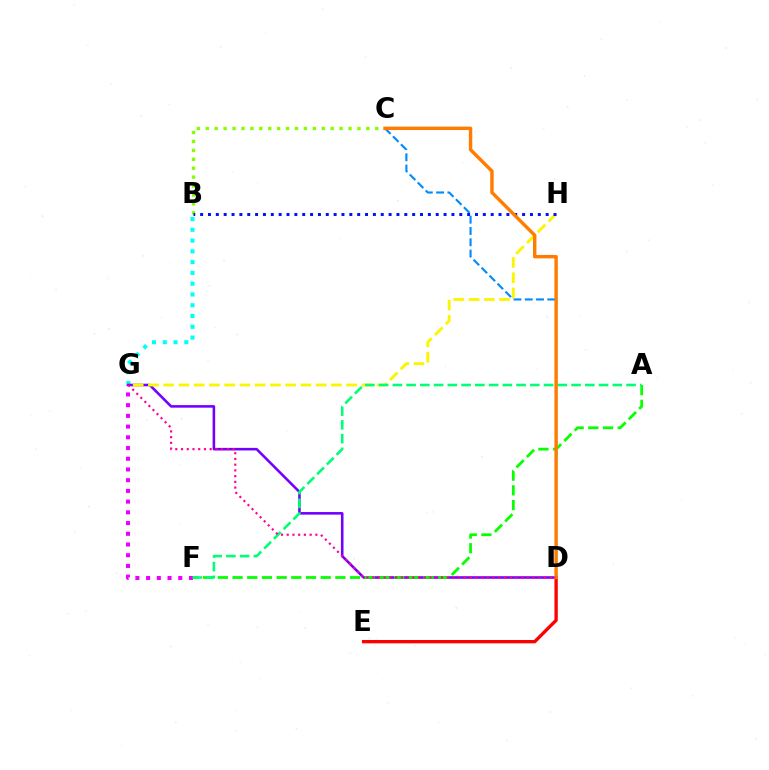{('B', 'G'): [{'color': '#00fff6', 'line_style': 'dotted', 'thickness': 2.93}], ('C', 'D'): [{'color': '#008cff', 'line_style': 'dashed', 'thickness': 1.53}, {'color': '#ff7c00', 'line_style': 'solid', 'thickness': 2.46}], ('D', 'G'): [{'color': '#7200ff', 'line_style': 'solid', 'thickness': 1.85}, {'color': '#ff0094', 'line_style': 'dotted', 'thickness': 1.56}], ('G', 'H'): [{'color': '#fcf500', 'line_style': 'dashed', 'thickness': 2.07}], ('A', 'F'): [{'color': '#08ff00', 'line_style': 'dashed', 'thickness': 2.0}, {'color': '#00ff74', 'line_style': 'dashed', 'thickness': 1.87}], ('F', 'G'): [{'color': '#ee00ff', 'line_style': 'dotted', 'thickness': 2.91}], ('D', 'E'): [{'color': '#ff0000', 'line_style': 'solid', 'thickness': 2.4}], ('B', 'C'): [{'color': '#84ff00', 'line_style': 'dotted', 'thickness': 2.42}], ('B', 'H'): [{'color': '#0010ff', 'line_style': 'dotted', 'thickness': 2.13}]}